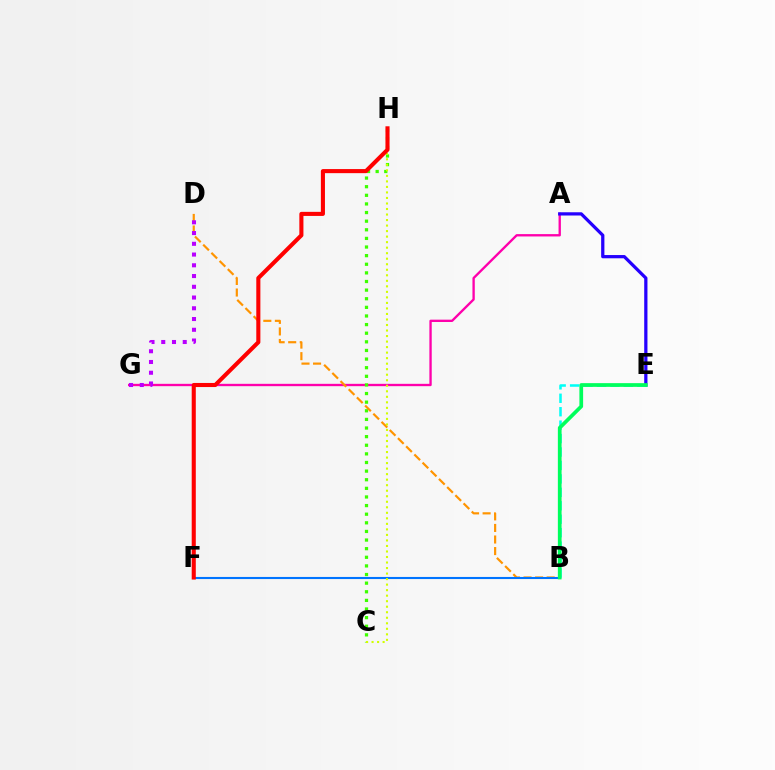{('A', 'G'): [{'color': '#ff00ac', 'line_style': 'solid', 'thickness': 1.69}], ('A', 'E'): [{'color': '#2500ff', 'line_style': 'solid', 'thickness': 2.34}], ('C', 'H'): [{'color': '#3dff00', 'line_style': 'dotted', 'thickness': 2.34}, {'color': '#d1ff00', 'line_style': 'dotted', 'thickness': 1.5}], ('B', 'D'): [{'color': '#ff9400', 'line_style': 'dashed', 'thickness': 1.57}], ('B', 'E'): [{'color': '#00fff6', 'line_style': 'dashed', 'thickness': 1.83}, {'color': '#00ff5c', 'line_style': 'solid', 'thickness': 2.67}], ('D', 'G'): [{'color': '#b900ff', 'line_style': 'dotted', 'thickness': 2.92}], ('B', 'F'): [{'color': '#0074ff', 'line_style': 'solid', 'thickness': 1.51}], ('F', 'H'): [{'color': '#ff0000', 'line_style': 'solid', 'thickness': 2.94}]}